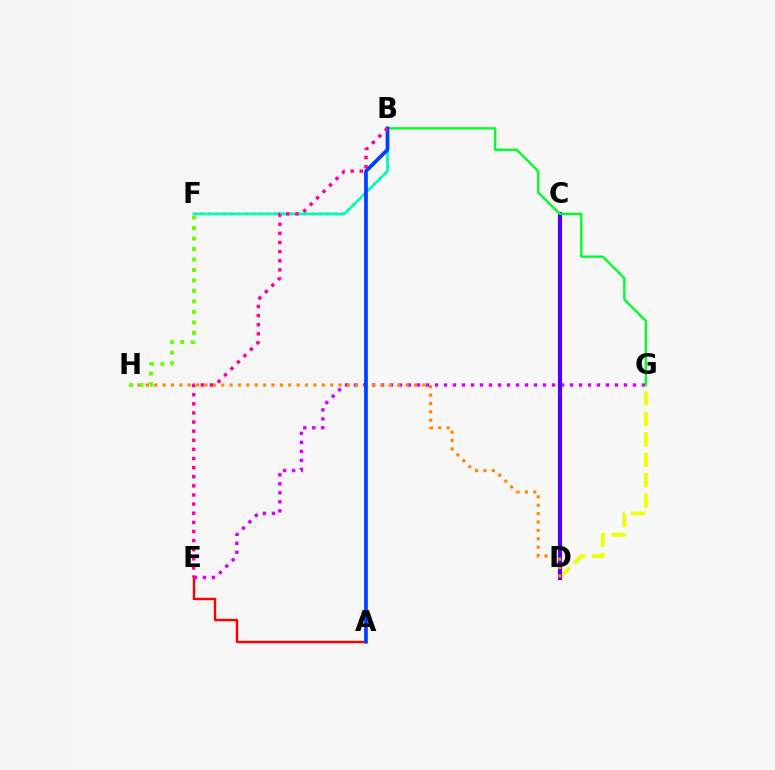{('E', 'G'): [{'color': '#d600ff', 'line_style': 'dotted', 'thickness': 2.44}], ('B', 'F'): [{'color': '#00c7ff', 'line_style': 'dotted', 'thickness': 2.01}, {'color': '#00ffaf', 'line_style': 'solid', 'thickness': 1.84}], ('D', 'G'): [{'color': '#eeff00', 'line_style': 'dashed', 'thickness': 2.78}], ('C', 'D'): [{'color': '#4f00ff', 'line_style': 'solid', 'thickness': 2.97}], ('A', 'E'): [{'color': '#ff0000', 'line_style': 'solid', 'thickness': 1.73}], ('D', 'H'): [{'color': '#ff8800', 'line_style': 'dotted', 'thickness': 2.28}], ('B', 'G'): [{'color': '#00ff27', 'line_style': 'solid', 'thickness': 1.71}], ('F', 'H'): [{'color': '#66ff00', 'line_style': 'dotted', 'thickness': 2.85}], ('A', 'B'): [{'color': '#003fff', 'line_style': 'solid', 'thickness': 2.68}], ('B', 'E'): [{'color': '#ff00a0', 'line_style': 'dotted', 'thickness': 2.48}]}